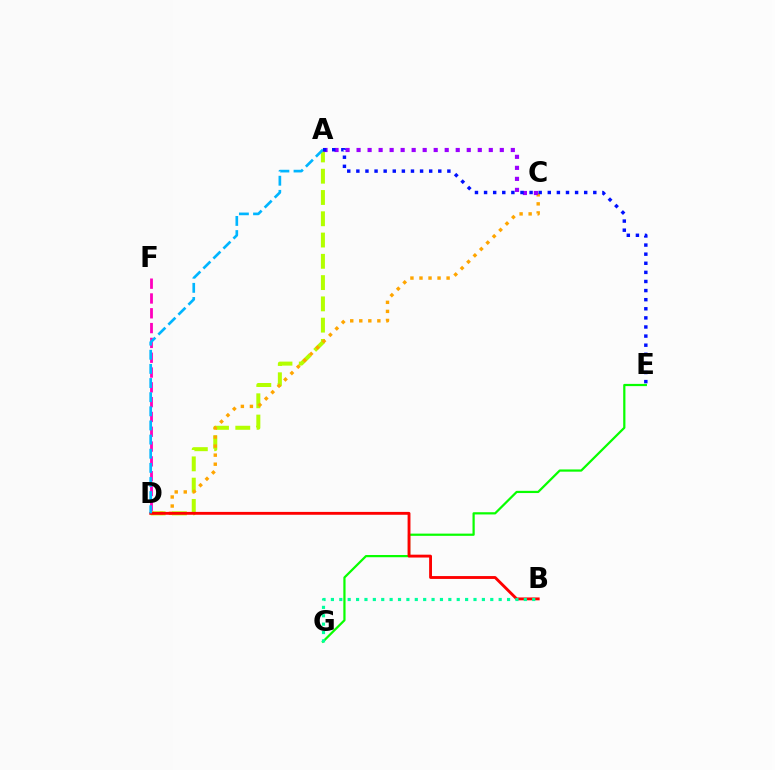{('A', 'D'): [{'color': '#b3ff00', 'line_style': 'dashed', 'thickness': 2.89}, {'color': '#00b5ff', 'line_style': 'dashed', 'thickness': 1.92}], ('C', 'D'): [{'color': '#ffa500', 'line_style': 'dotted', 'thickness': 2.46}], ('A', 'C'): [{'color': '#9b00ff', 'line_style': 'dotted', 'thickness': 2.99}], ('D', 'F'): [{'color': '#ff00bd', 'line_style': 'dashed', 'thickness': 2.01}], ('E', 'G'): [{'color': '#08ff00', 'line_style': 'solid', 'thickness': 1.6}], ('B', 'D'): [{'color': '#ff0000', 'line_style': 'solid', 'thickness': 2.06}], ('A', 'E'): [{'color': '#0010ff', 'line_style': 'dotted', 'thickness': 2.47}], ('B', 'G'): [{'color': '#00ff9d', 'line_style': 'dotted', 'thickness': 2.28}]}